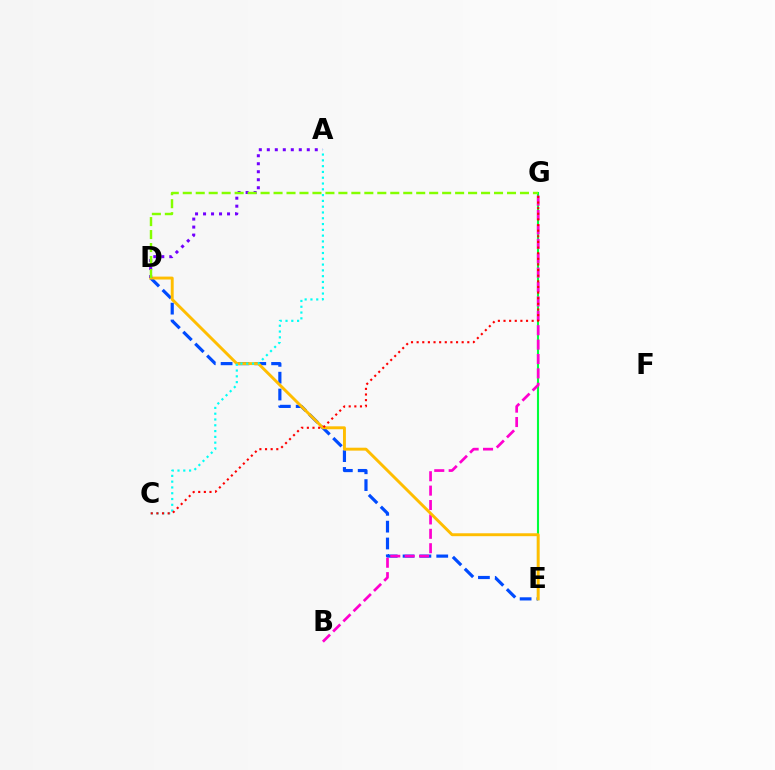{('E', 'G'): [{'color': '#00ff39', 'line_style': 'solid', 'thickness': 1.52}], ('D', 'E'): [{'color': '#004bff', 'line_style': 'dashed', 'thickness': 2.29}, {'color': '#ffbd00', 'line_style': 'solid', 'thickness': 2.1}], ('B', 'G'): [{'color': '#ff00cf', 'line_style': 'dashed', 'thickness': 1.96}], ('A', 'D'): [{'color': '#7200ff', 'line_style': 'dotted', 'thickness': 2.17}], ('D', 'G'): [{'color': '#84ff00', 'line_style': 'dashed', 'thickness': 1.76}], ('A', 'C'): [{'color': '#00fff6', 'line_style': 'dotted', 'thickness': 1.57}], ('C', 'G'): [{'color': '#ff0000', 'line_style': 'dotted', 'thickness': 1.53}]}